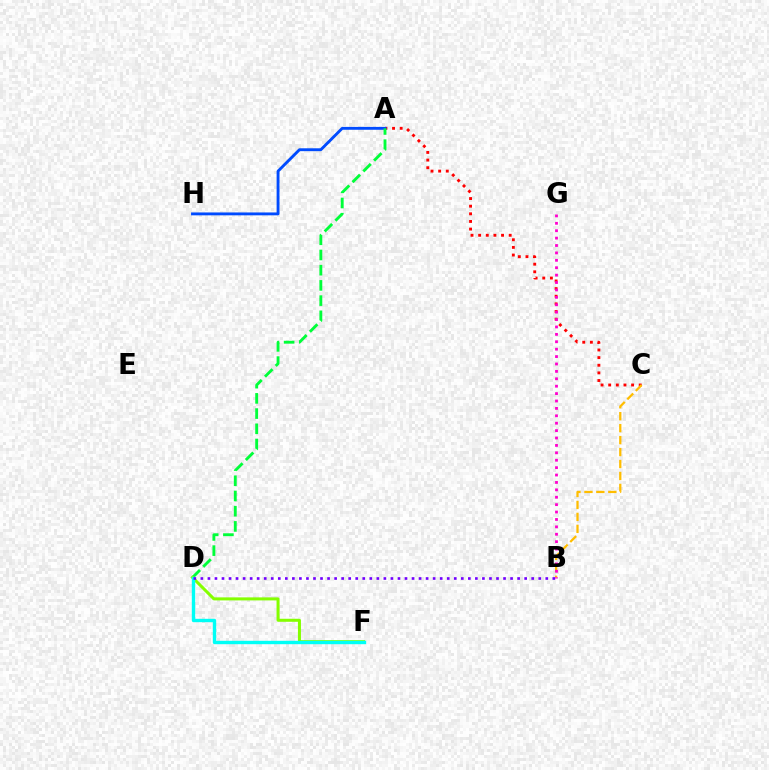{('A', 'C'): [{'color': '#ff0000', 'line_style': 'dotted', 'thickness': 2.07}], ('A', 'H'): [{'color': '#004bff', 'line_style': 'solid', 'thickness': 2.07}], ('B', 'C'): [{'color': '#ffbd00', 'line_style': 'dashed', 'thickness': 1.62}], ('A', 'D'): [{'color': '#00ff39', 'line_style': 'dashed', 'thickness': 2.07}], ('D', 'F'): [{'color': '#84ff00', 'line_style': 'solid', 'thickness': 2.18}, {'color': '#00fff6', 'line_style': 'solid', 'thickness': 2.44}], ('B', 'D'): [{'color': '#7200ff', 'line_style': 'dotted', 'thickness': 1.91}], ('B', 'G'): [{'color': '#ff00cf', 'line_style': 'dotted', 'thickness': 2.01}]}